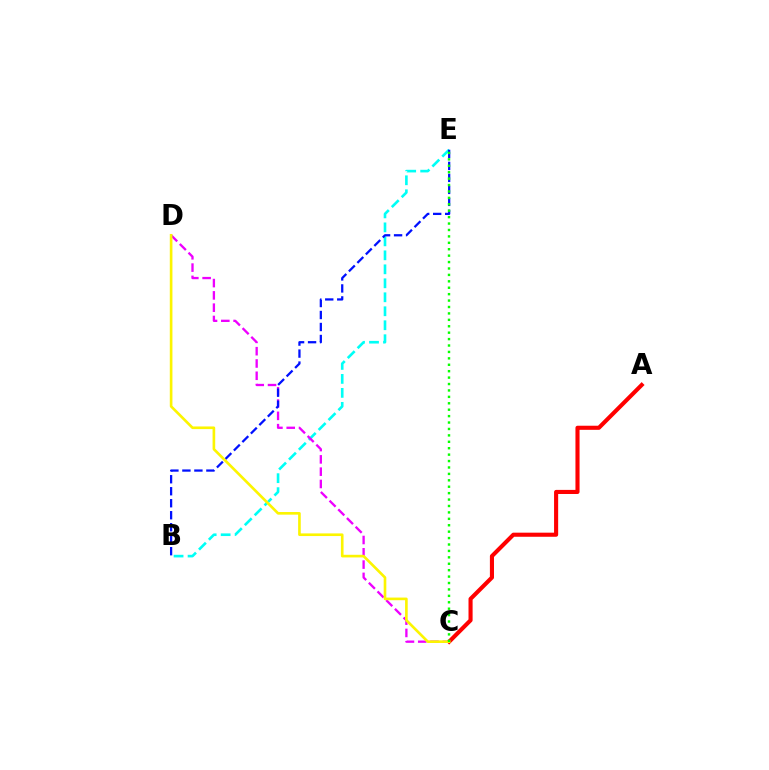{('B', 'E'): [{'color': '#00fff6', 'line_style': 'dashed', 'thickness': 1.9}, {'color': '#0010ff', 'line_style': 'dashed', 'thickness': 1.63}], ('C', 'D'): [{'color': '#ee00ff', 'line_style': 'dashed', 'thickness': 1.67}, {'color': '#fcf500', 'line_style': 'solid', 'thickness': 1.9}], ('A', 'C'): [{'color': '#ff0000', 'line_style': 'solid', 'thickness': 2.95}], ('C', 'E'): [{'color': '#08ff00', 'line_style': 'dotted', 'thickness': 1.74}]}